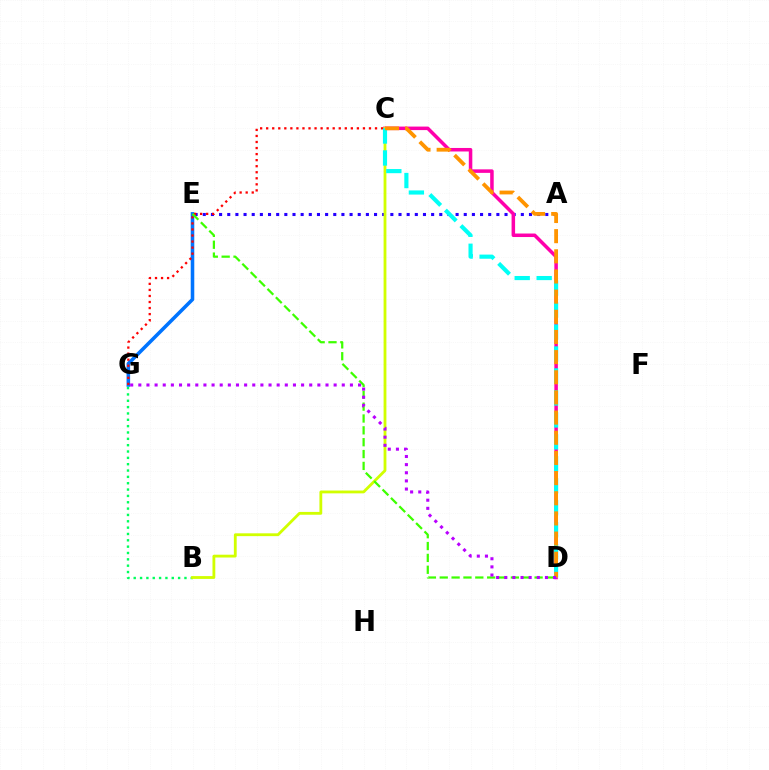{('A', 'E'): [{'color': '#2500ff', 'line_style': 'dotted', 'thickness': 2.22}], ('C', 'D'): [{'color': '#ff00ac', 'line_style': 'solid', 'thickness': 2.53}, {'color': '#00fff6', 'line_style': 'dashed', 'thickness': 2.98}, {'color': '#ff9400', 'line_style': 'dashed', 'thickness': 2.74}], ('E', 'G'): [{'color': '#0074ff', 'line_style': 'solid', 'thickness': 2.57}], ('C', 'G'): [{'color': '#ff0000', 'line_style': 'dotted', 'thickness': 1.64}], ('B', 'G'): [{'color': '#00ff5c', 'line_style': 'dotted', 'thickness': 1.72}], ('B', 'C'): [{'color': '#d1ff00', 'line_style': 'solid', 'thickness': 2.03}], ('D', 'E'): [{'color': '#3dff00', 'line_style': 'dashed', 'thickness': 1.61}], ('D', 'G'): [{'color': '#b900ff', 'line_style': 'dotted', 'thickness': 2.21}]}